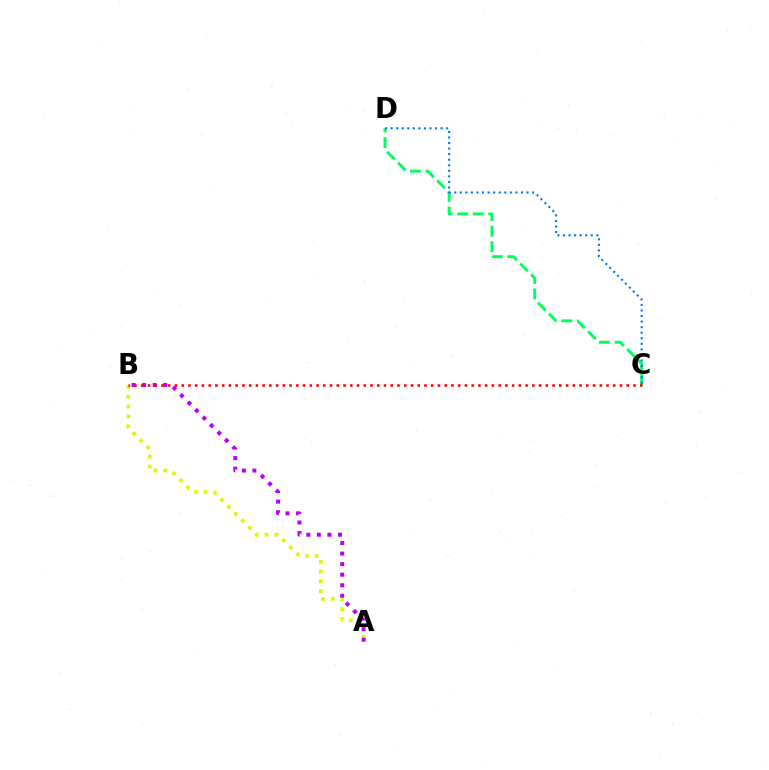{('A', 'B'): [{'color': '#d1ff00', 'line_style': 'dotted', 'thickness': 2.67}, {'color': '#b900ff', 'line_style': 'dotted', 'thickness': 2.87}], ('C', 'D'): [{'color': '#00ff5c', 'line_style': 'dashed', 'thickness': 2.11}, {'color': '#0074ff', 'line_style': 'dotted', 'thickness': 1.51}], ('B', 'C'): [{'color': '#ff0000', 'line_style': 'dotted', 'thickness': 1.83}]}